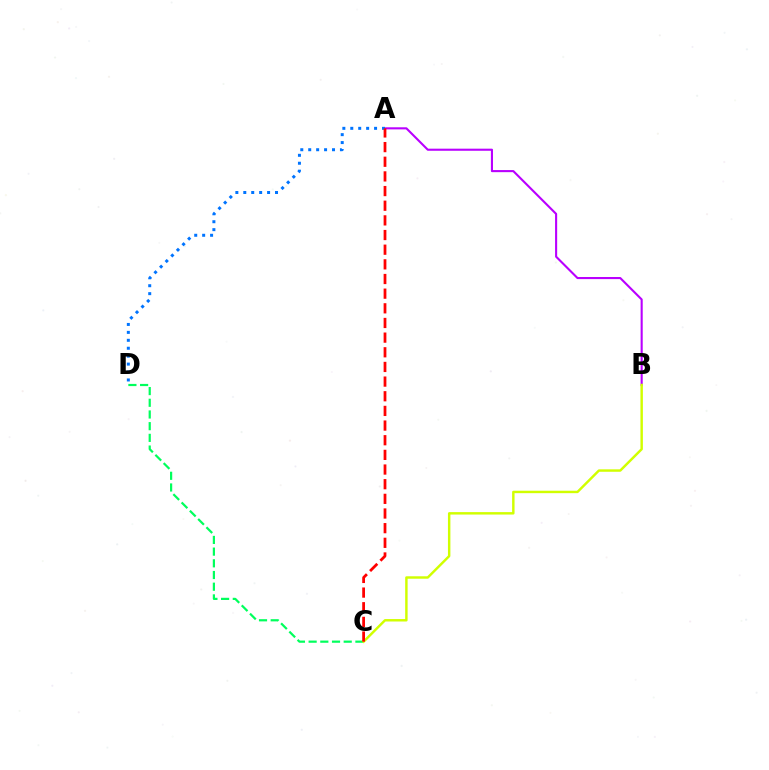{('A', 'B'): [{'color': '#b900ff', 'line_style': 'solid', 'thickness': 1.51}], ('A', 'D'): [{'color': '#0074ff', 'line_style': 'dotted', 'thickness': 2.15}], ('C', 'D'): [{'color': '#00ff5c', 'line_style': 'dashed', 'thickness': 1.59}], ('B', 'C'): [{'color': '#d1ff00', 'line_style': 'solid', 'thickness': 1.76}], ('A', 'C'): [{'color': '#ff0000', 'line_style': 'dashed', 'thickness': 1.99}]}